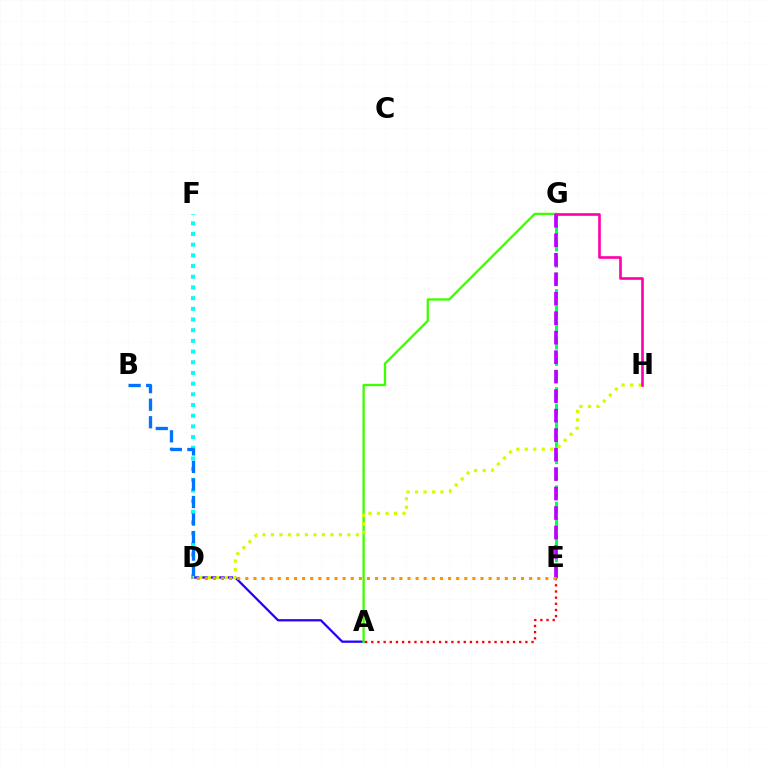{('A', 'D'): [{'color': '#2500ff', 'line_style': 'solid', 'thickness': 1.63}], ('A', 'G'): [{'color': '#3dff00', 'line_style': 'solid', 'thickness': 1.67}], ('D', 'F'): [{'color': '#00fff6', 'line_style': 'dotted', 'thickness': 2.9}], ('B', 'D'): [{'color': '#0074ff', 'line_style': 'dashed', 'thickness': 2.38}], ('A', 'E'): [{'color': '#ff0000', 'line_style': 'dotted', 'thickness': 1.67}], ('E', 'G'): [{'color': '#00ff5c', 'line_style': 'dashed', 'thickness': 2.22}, {'color': '#b900ff', 'line_style': 'dashed', 'thickness': 2.65}], ('D', 'H'): [{'color': '#d1ff00', 'line_style': 'dotted', 'thickness': 2.31}], ('G', 'H'): [{'color': '#ff00ac', 'line_style': 'solid', 'thickness': 1.9}], ('D', 'E'): [{'color': '#ff9400', 'line_style': 'dotted', 'thickness': 2.2}]}